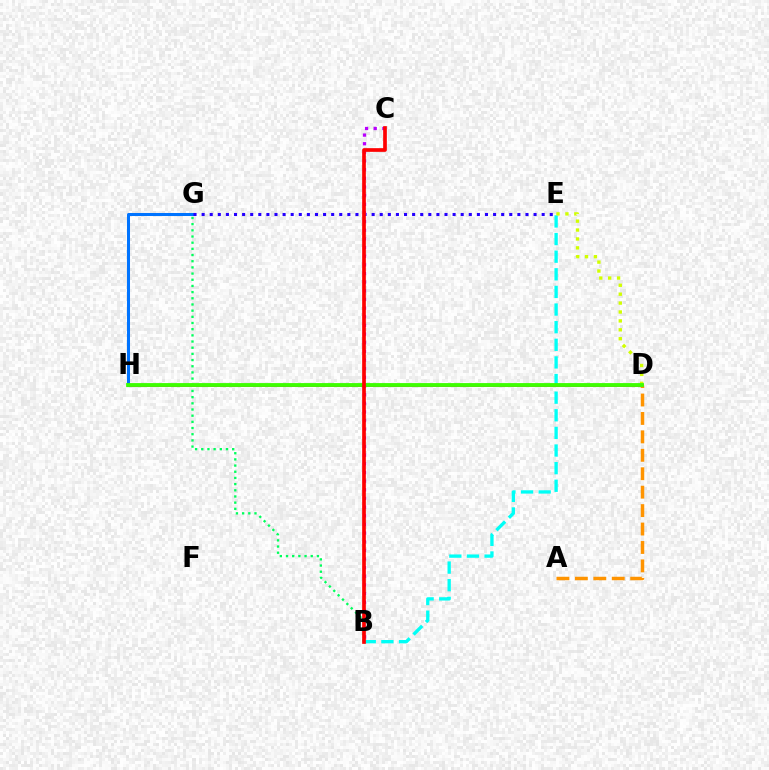{('B', 'G'): [{'color': '#00ff5c', 'line_style': 'dotted', 'thickness': 1.68}], ('B', 'E'): [{'color': '#00fff6', 'line_style': 'dashed', 'thickness': 2.39}], ('D', 'H'): [{'color': '#ff00ac', 'line_style': 'solid', 'thickness': 2.14}, {'color': '#3dff00', 'line_style': 'solid', 'thickness': 2.75}], ('G', 'H'): [{'color': '#0074ff', 'line_style': 'solid', 'thickness': 2.18}], ('A', 'D'): [{'color': '#ff9400', 'line_style': 'dashed', 'thickness': 2.5}], ('E', 'G'): [{'color': '#2500ff', 'line_style': 'dotted', 'thickness': 2.2}], ('D', 'E'): [{'color': '#d1ff00', 'line_style': 'dotted', 'thickness': 2.42}], ('B', 'C'): [{'color': '#b900ff', 'line_style': 'dotted', 'thickness': 2.35}, {'color': '#ff0000', 'line_style': 'solid', 'thickness': 2.66}]}